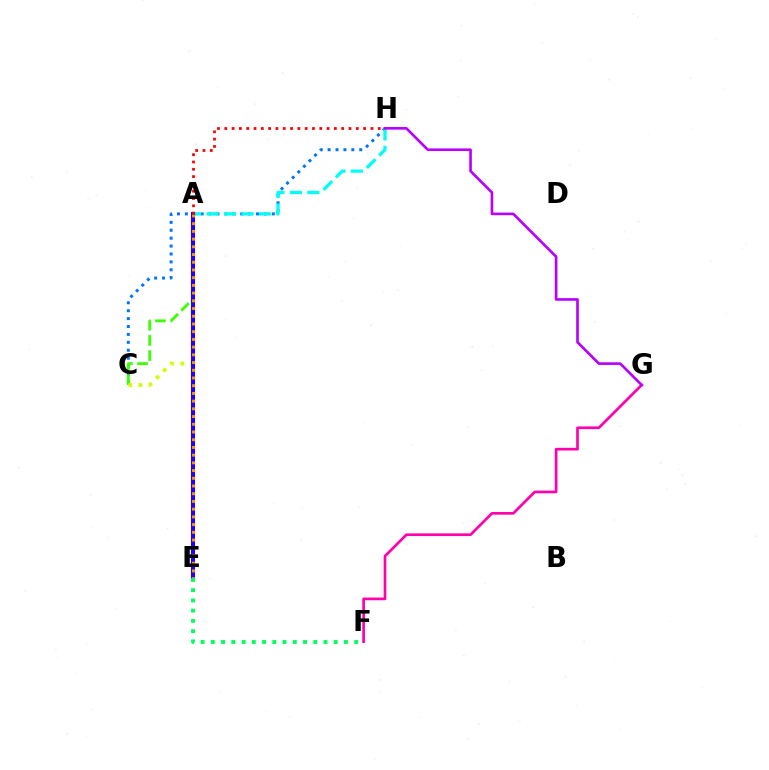{('C', 'H'): [{'color': '#0074ff', 'line_style': 'dotted', 'thickness': 2.15}], ('A', 'C'): [{'color': '#3dff00', 'line_style': 'dashed', 'thickness': 2.06}, {'color': '#d1ff00', 'line_style': 'dotted', 'thickness': 2.76}], ('F', 'G'): [{'color': '#ff00ac', 'line_style': 'solid', 'thickness': 1.93}], ('A', 'H'): [{'color': '#00fff6', 'line_style': 'dashed', 'thickness': 2.37}, {'color': '#ff0000', 'line_style': 'dotted', 'thickness': 1.99}], ('A', 'E'): [{'color': '#2500ff', 'line_style': 'solid', 'thickness': 2.94}, {'color': '#ff9400', 'line_style': 'dotted', 'thickness': 2.1}], ('E', 'F'): [{'color': '#00ff5c', 'line_style': 'dotted', 'thickness': 2.78}], ('G', 'H'): [{'color': '#b900ff', 'line_style': 'solid', 'thickness': 1.9}]}